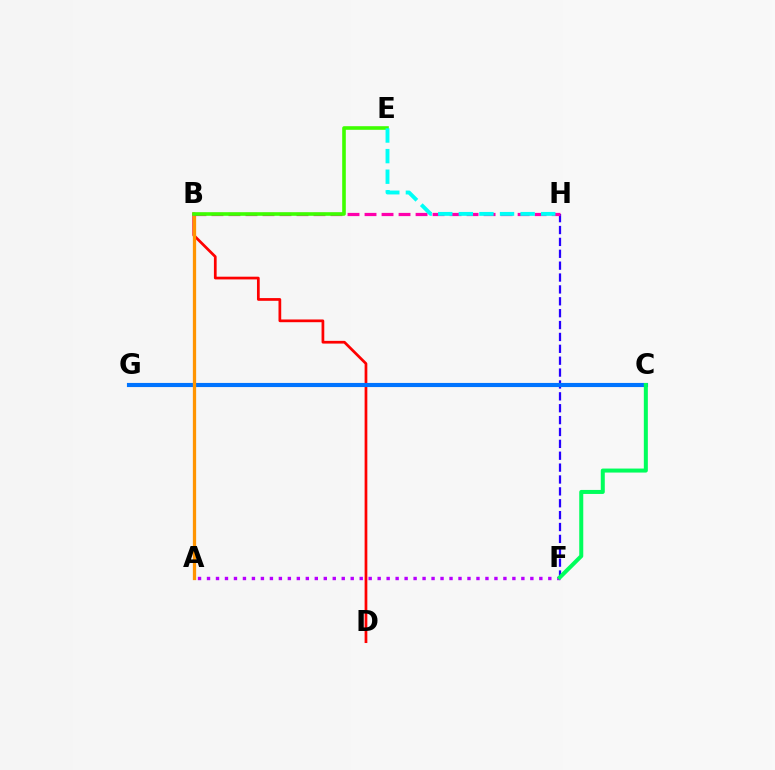{('B', 'D'): [{'color': '#ff0000', 'line_style': 'solid', 'thickness': 1.96}], ('F', 'H'): [{'color': '#2500ff', 'line_style': 'dashed', 'thickness': 1.61}], ('A', 'B'): [{'color': '#d1ff00', 'line_style': 'solid', 'thickness': 1.95}, {'color': '#ff9400', 'line_style': 'solid', 'thickness': 2.36}], ('C', 'G'): [{'color': '#0074ff', 'line_style': 'solid', 'thickness': 2.97}], ('B', 'H'): [{'color': '#ff00ac', 'line_style': 'dashed', 'thickness': 2.31}], ('B', 'E'): [{'color': '#3dff00', 'line_style': 'solid', 'thickness': 2.6}], ('A', 'F'): [{'color': '#b900ff', 'line_style': 'dotted', 'thickness': 2.44}], ('C', 'F'): [{'color': '#00ff5c', 'line_style': 'solid', 'thickness': 2.89}], ('E', 'H'): [{'color': '#00fff6', 'line_style': 'dashed', 'thickness': 2.8}]}